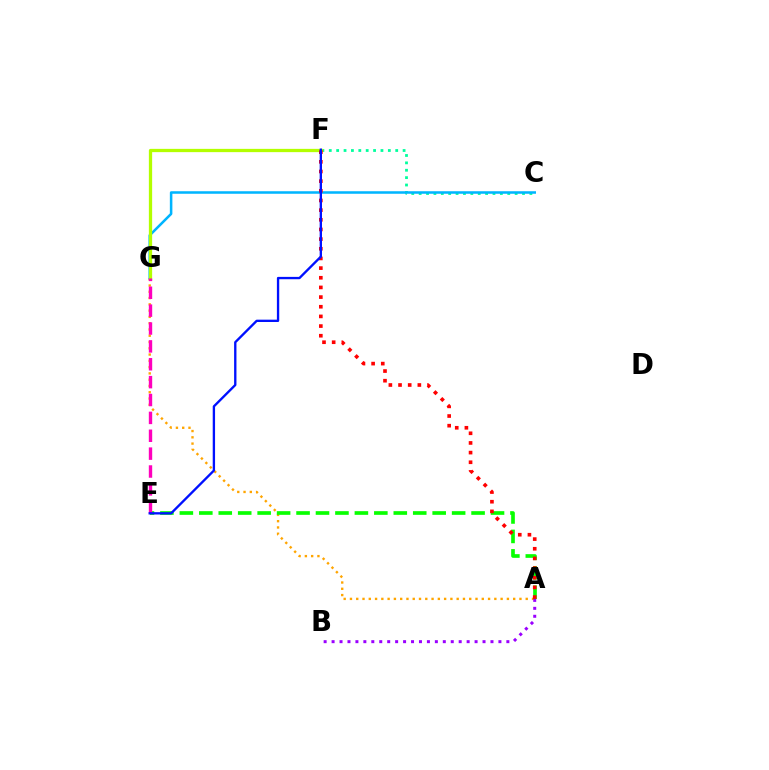{('A', 'G'): [{'color': '#ffa500', 'line_style': 'dotted', 'thickness': 1.71}], ('A', 'B'): [{'color': '#9b00ff', 'line_style': 'dotted', 'thickness': 2.16}], ('C', 'F'): [{'color': '#00ff9d', 'line_style': 'dotted', 'thickness': 2.01}], ('C', 'G'): [{'color': '#00b5ff', 'line_style': 'solid', 'thickness': 1.83}], ('F', 'G'): [{'color': '#b3ff00', 'line_style': 'solid', 'thickness': 2.36}], ('A', 'E'): [{'color': '#08ff00', 'line_style': 'dashed', 'thickness': 2.64}], ('A', 'F'): [{'color': '#ff0000', 'line_style': 'dotted', 'thickness': 2.63}], ('E', 'G'): [{'color': '#ff00bd', 'line_style': 'dashed', 'thickness': 2.43}], ('E', 'F'): [{'color': '#0010ff', 'line_style': 'solid', 'thickness': 1.69}]}